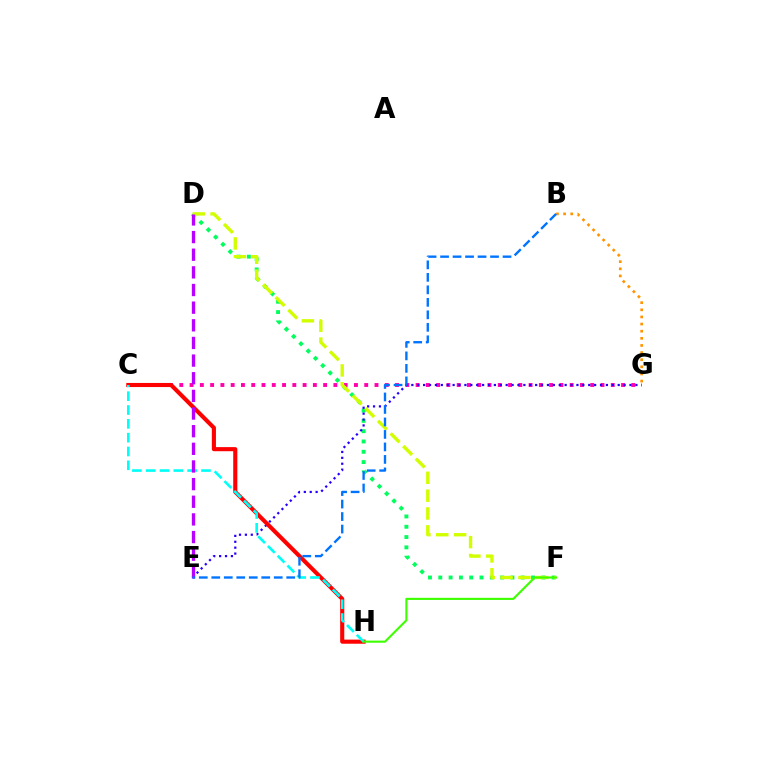{('D', 'F'): [{'color': '#00ff5c', 'line_style': 'dotted', 'thickness': 2.8}, {'color': '#d1ff00', 'line_style': 'dashed', 'thickness': 2.43}], ('C', 'G'): [{'color': '#ff00ac', 'line_style': 'dotted', 'thickness': 2.79}], ('E', 'G'): [{'color': '#2500ff', 'line_style': 'dotted', 'thickness': 1.6}], ('C', 'H'): [{'color': '#ff0000', 'line_style': 'solid', 'thickness': 2.95}, {'color': '#00fff6', 'line_style': 'dashed', 'thickness': 1.88}], ('F', 'H'): [{'color': '#3dff00', 'line_style': 'solid', 'thickness': 1.52}], ('D', 'E'): [{'color': '#b900ff', 'line_style': 'dashed', 'thickness': 2.4}], ('B', 'G'): [{'color': '#ff9400', 'line_style': 'dotted', 'thickness': 1.94}], ('B', 'E'): [{'color': '#0074ff', 'line_style': 'dashed', 'thickness': 1.7}]}